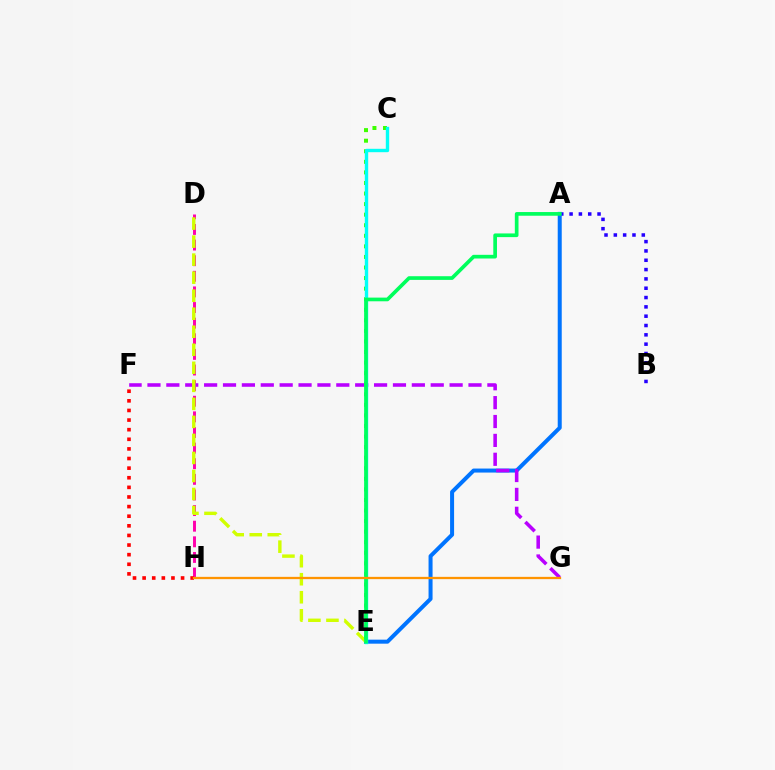{('A', 'B'): [{'color': '#2500ff', 'line_style': 'dotted', 'thickness': 2.53}], ('A', 'E'): [{'color': '#0074ff', 'line_style': 'solid', 'thickness': 2.89}, {'color': '#00ff5c', 'line_style': 'solid', 'thickness': 2.65}], ('D', 'H'): [{'color': '#ff00ac', 'line_style': 'dashed', 'thickness': 2.12}], ('F', 'G'): [{'color': '#b900ff', 'line_style': 'dashed', 'thickness': 2.57}], ('D', 'E'): [{'color': '#d1ff00', 'line_style': 'dashed', 'thickness': 2.45}], ('C', 'E'): [{'color': '#3dff00', 'line_style': 'dotted', 'thickness': 2.87}, {'color': '#00fff6', 'line_style': 'solid', 'thickness': 2.44}], ('F', 'H'): [{'color': '#ff0000', 'line_style': 'dotted', 'thickness': 2.61}], ('G', 'H'): [{'color': '#ff9400', 'line_style': 'solid', 'thickness': 1.65}]}